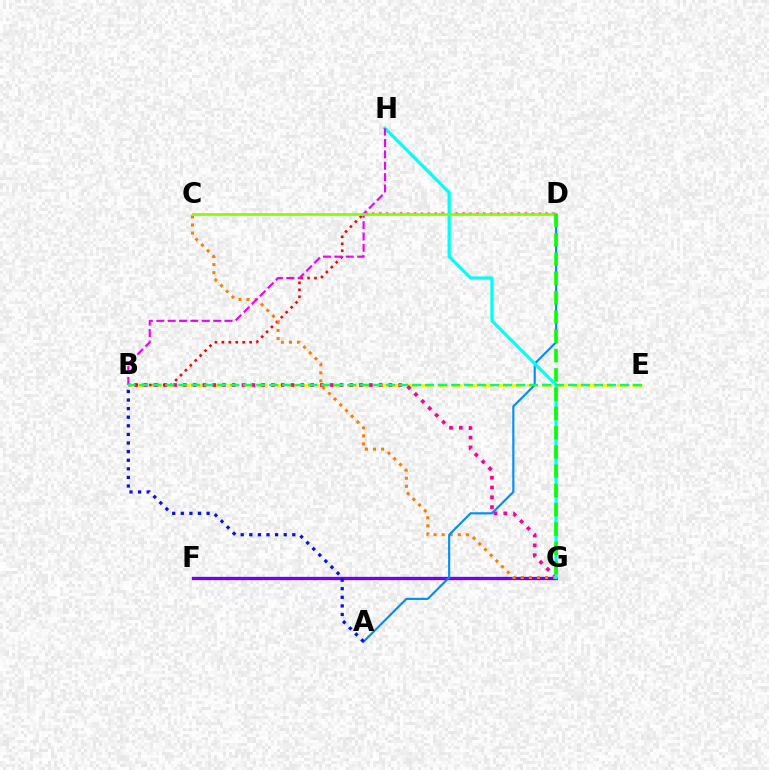{('B', 'E'): [{'color': '#fcf500', 'line_style': 'dashed', 'thickness': 2.04}, {'color': '#00ff74', 'line_style': 'dashed', 'thickness': 1.76}], ('F', 'G'): [{'color': '#7200ff', 'line_style': 'solid', 'thickness': 2.39}], ('B', 'G'): [{'color': '#ff0094', 'line_style': 'dotted', 'thickness': 2.66}], ('B', 'D'): [{'color': '#ff0000', 'line_style': 'dotted', 'thickness': 1.88}], ('C', 'G'): [{'color': '#ff7c00', 'line_style': 'dotted', 'thickness': 2.19}], ('A', 'D'): [{'color': '#008cff', 'line_style': 'solid', 'thickness': 1.53}], ('G', 'H'): [{'color': '#00fff6', 'line_style': 'solid', 'thickness': 2.31}], ('B', 'H'): [{'color': '#ee00ff', 'line_style': 'dashed', 'thickness': 1.54}], ('A', 'B'): [{'color': '#0010ff', 'line_style': 'dotted', 'thickness': 2.34}], ('C', 'D'): [{'color': '#84ff00', 'line_style': 'solid', 'thickness': 1.95}], ('D', 'G'): [{'color': '#08ff00', 'line_style': 'dashed', 'thickness': 2.62}]}